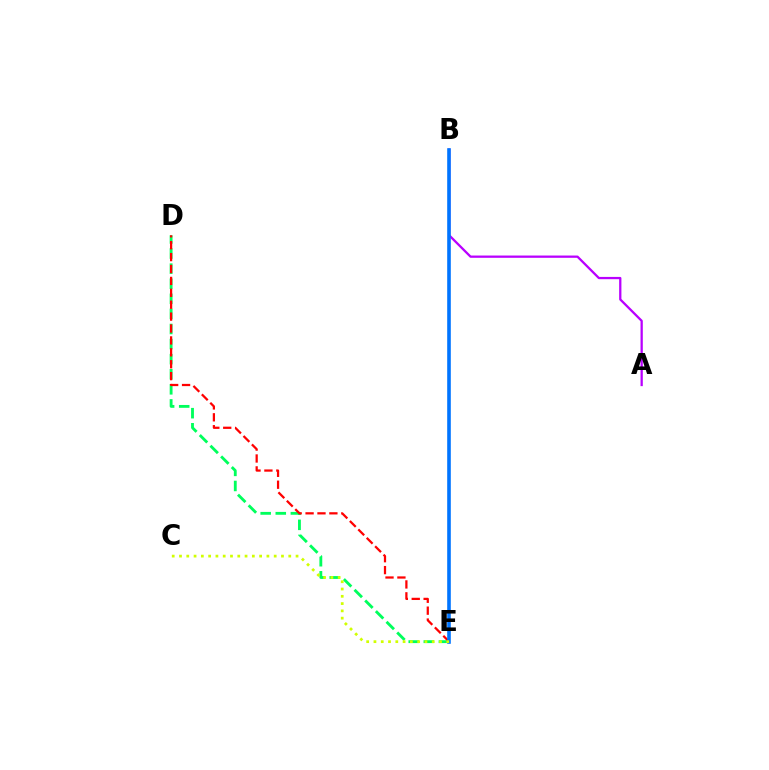{('D', 'E'): [{'color': '#00ff5c', 'line_style': 'dashed', 'thickness': 2.05}, {'color': '#ff0000', 'line_style': 'dashed', 'thickness': 1.62}], ('A', 'B'): [{'color': '#b900ff', 'line_style': 'solid', 'thickness': 1.64}], ('B', 'E'): [{'color': '#0074ff', 'line_style': 'solid', 'thickness': 2.6}], ('C', 'E'): [{'color': '#d1ff00', 'line_style': 'dotted', 'thickness': 1.98}]}